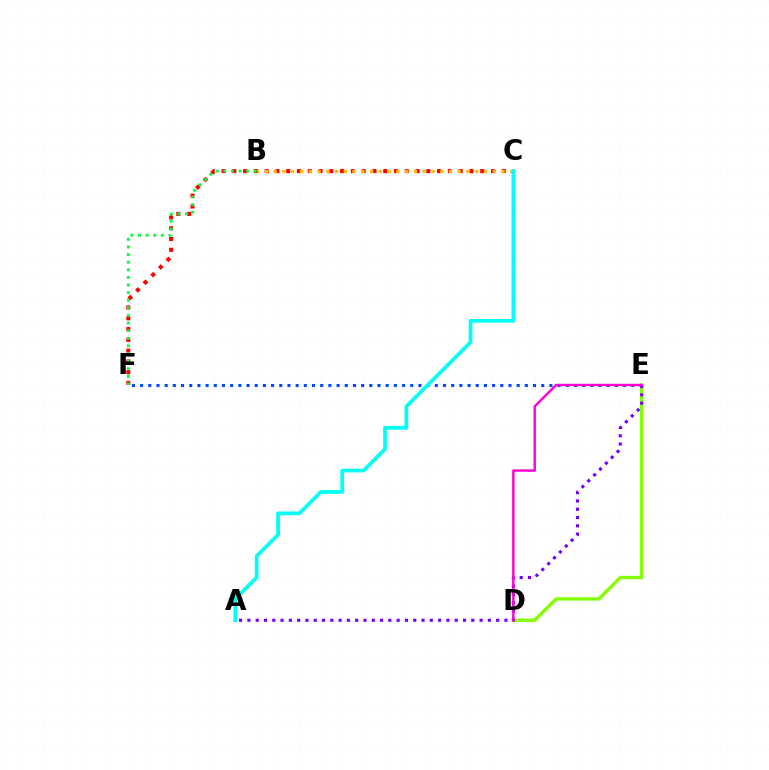{('C', 'F'): [{'color': '#ff0000', 'line_style': 'dotted', 'thickness': 2.93}], ('D', 'E'): [{'color': '#84ff00', 'line_style': 'solid', 'thickness': 2.42}, {'color': '#ff00cf', 'line_style': 'solid', 'thickness': 1.74}], ('E', 'F'): [{'color': '#004bff', 'line_style': 'dotted', 'thickness': 2.22}], ('A', 'E'): [{'color': '#7200ff', 'line_style': 'dotted', 'thickness': 2.25}], ('B', 'C'): [{'color': '#ffbd00', 'line_style': 'dotted', 'thickness': 2.38}], ('B', 'F'): [{'color': '#00ff39', 'line_style': 'dotted', 'thickness': 2.07}], ('A', 'C'): [{'color': '#00fff6', 'line_style': 'solid', 'thickness': 2.69}]}